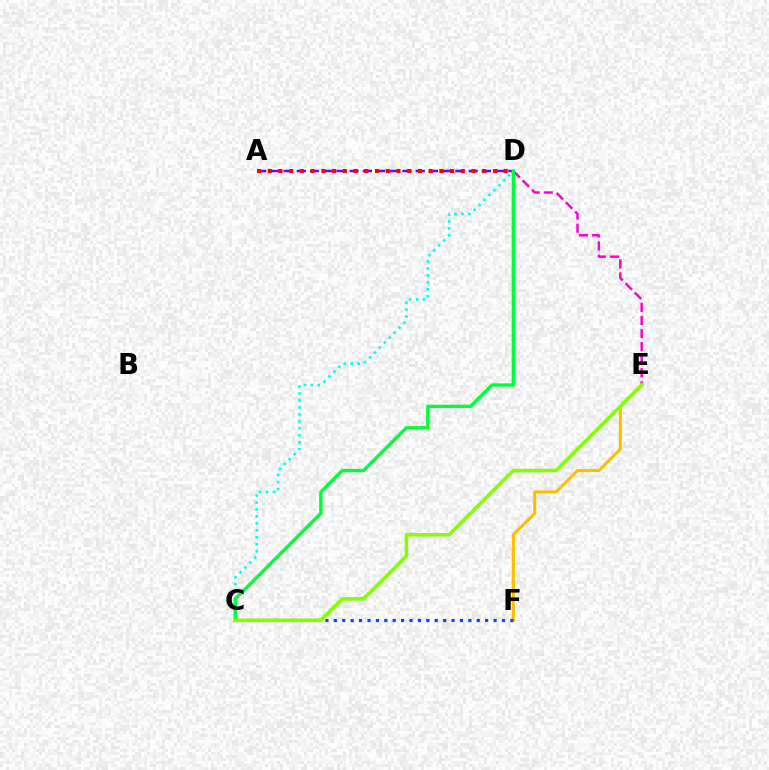{('C', 'D'): [{'color': '#00fff6', 'line_style': 'dotted', 'thickness': 1.89}, {'color': '#00ff39', 'line_style': 'solid', 'thickness': 2.42}], ('E', 'F'): [{'color': '#ffbd00', 'line_style': 'solid', 'thickness': 2.21}], ('A', 'D'): [{'color': '#7200ff', 'line_style': 'dashed', 'thickness': 1.8}, {'color': '#ff0000', 'line_style': 'dotted', 'thickness': 2.91}], ('C', 'F'): [{'color': '#004bff', 'line_style': 'dotted', 'thickness': 2.28}], ('D', 'E'): [{'color': '#ff00cf', 'line_style': 'dashed', 'thickness': 1.78}], ('C', 'E'): [{'color': '#84ff00', 'line_style': 'solid', 'thickness': 2.56}]}